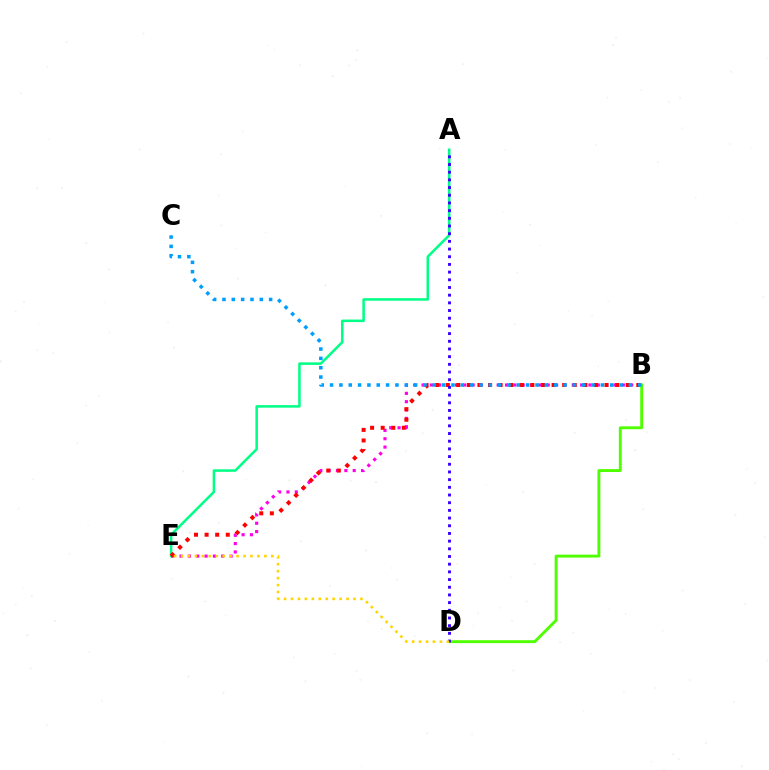{('A', 'E'): [{'color': '#00ff86', 'line_style': 'solid', 'thickness': 1.82}], ('B', 'E'): [{'color': '#ff00ed', 'line_style': 'dotted', 'thickness': 2.27}, {'color': '#ff0000', 'line_style': 'dotted', 'thickness': 2.88}], ('B', 'D'): [{'color': '#4fff00', 'line_style': 'solid', 'thickness': 2.08}], ('A', 'D'): [{'color': '#3700ff', 'line_style': 'dotted', 'thickness': 2.09}], ('B', 'C'): [{'color': '#009eff', 'line_style': 'dotted', 'thickness': 2.54}], ('D', 'E'): [{'color': '#ffd500', 'line_style': 'dotted', 'thickness': 1.89}]}